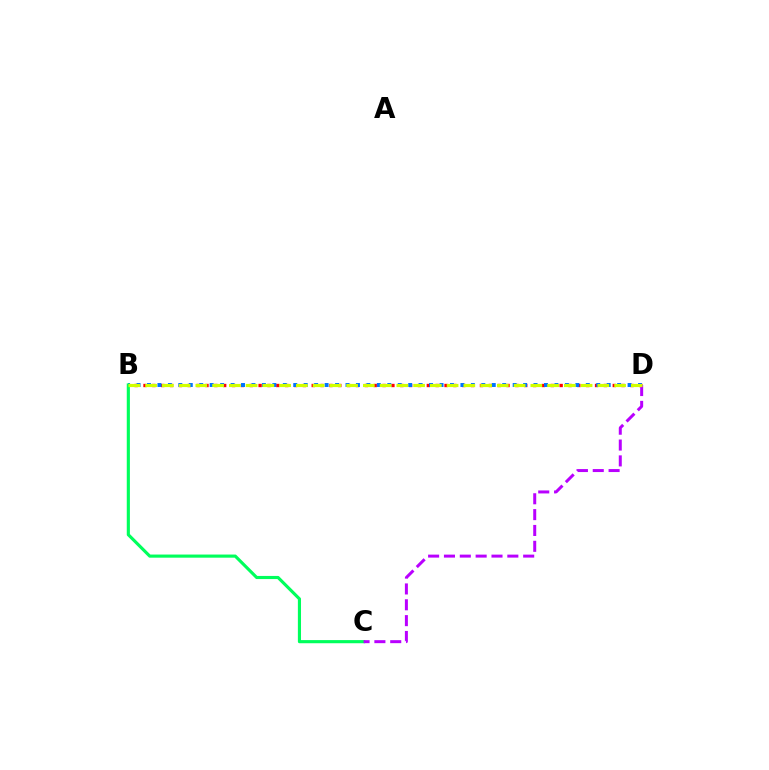{('B', 'D'): [{'color': '#ff0000', 'line_style': 'dotted', 'thickness': 2.41}, {'color': '#0074ff', 'line_style': 'dotted', 'thickness': 2.84}, {'color': '#d1ff00', 'line_style': 'dashed', 'thickness': 2.28}], ('B', 'C'): [{'color': '#00ff5c', 'line_style': 'solid', 'thickness': 2.26}], ('C', 'D'): [{'color': '#b900ff', 'line_style': 'dashed', 'thickness': 2.15}]}